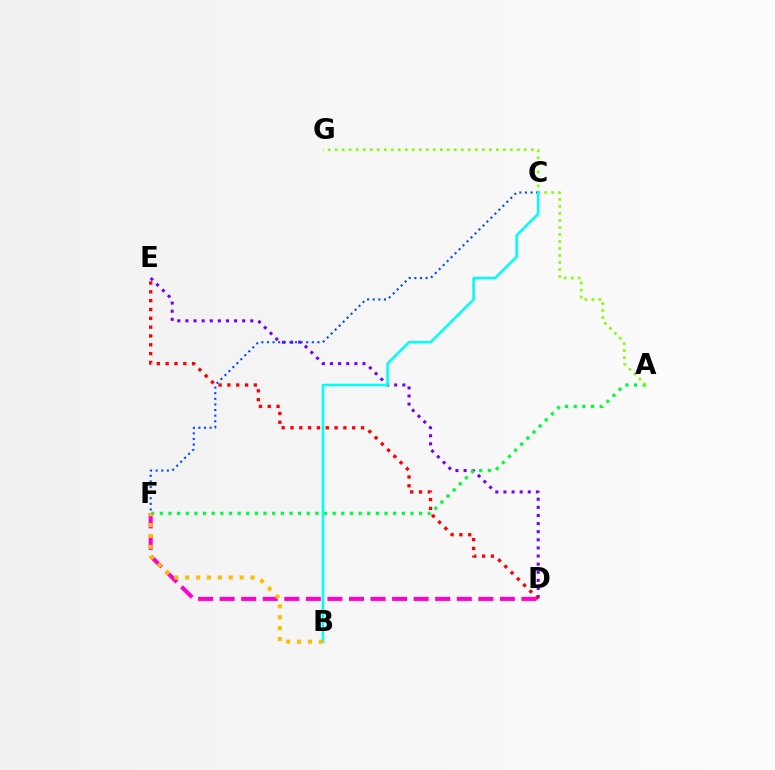{('D', 'E'): [{'color': '#7200ff', 'line_style': 'dotted', 'thickness': 2.2}, {'color': '#ff0000', 'line_style': 'dotted', 'thickness': 2.4}], ('A', 'F'): [{'color': '#00ff39', 'line_style': 'dotted', 'thickness': 2.35}], ('A', 'G'): [{'color': '#84ff00', 'line_style': 'dotted', 'thickness': 1.9}], ('D', 'F'): [{'color': '#ff00cf', 'line_style': 'dashed', 'thickness': 2.93}], ('C', 'F'): [{'color': '#004bff', 'line_style': 'dotted', 'thickness': 1.52}], ('B', 'C'): [{'color': '#00fff6', 'line_style': 'solid', 'thickness': 1.85}], ('B', 'F'): [{'color': '#ffbd00', 'line_style': 'dotted', 'thickness': 2.96}]}